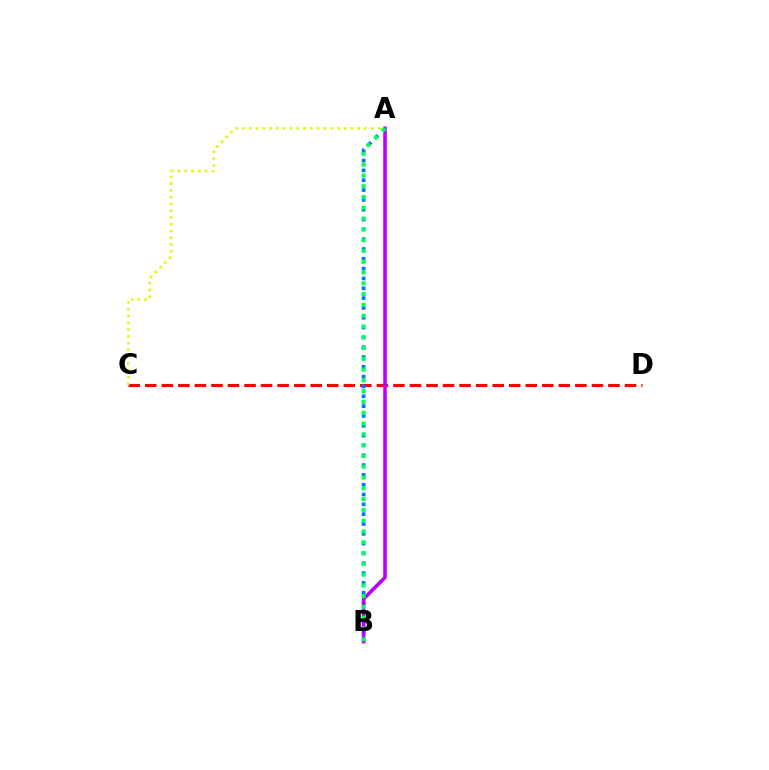{('C', 'D'): [{'color': '#ff0000', 'line_style': 'dashed', 'thickness': 2.25}], ('A', 'C'): [{'color': '#d1ff00', 'line_style': 'dotted', 'thickness': 1.84}], ('A', 'B'): [{'color': '#0074ff', 'line_style': 'dotted', 'thickness': 2.67}, {'color': '#b900ff', 'line_style': 'solid', 'thickness': 2.58}, {'color': '#00ff5c', 'line_style': 'dotted', 'thickness': 2.93}]}